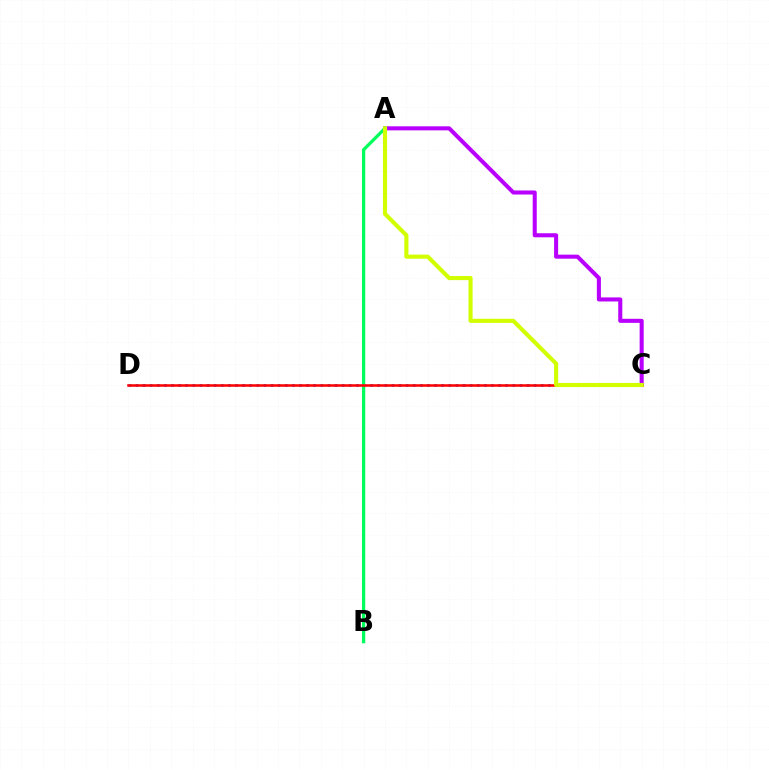{('A', 'C'): [{'color': '#b900ff', 'line_style': 'solid', 'thickness': 2.92}, {'color': '#d1ff00', 'line_style': 'solid', 'thickness': 2.96}], ('C', 'D'): [{'color': '#0074ff', 'line_style': 'dotted', 'thickness': 1.93}, {'color': '#ff0000', 'line_style': 'solid', 'thickness': 1.83}], ('A', 'B'): [{'color': '#00ff5c', 'line_style': 'solid', 'thickness': 2.34}]}